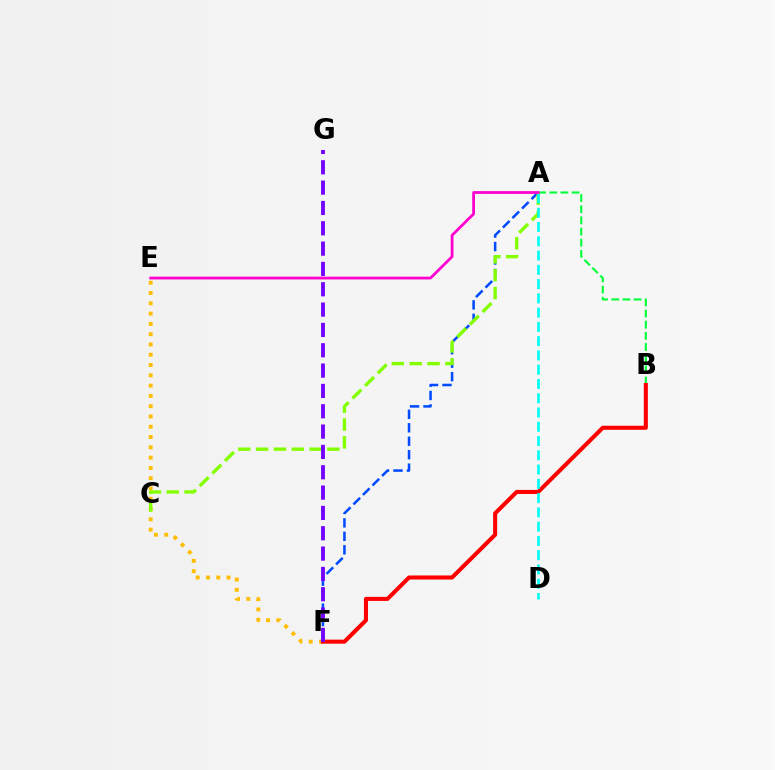{('A', 'F'): [{'color': '#004bff', 'line_style': 'dashed', 'thickness': 1.83}], ('A', 'B'): [{'color': '#00ff39', 'line_style': 'dashed', 'thickness': 1.52}], ('E', 'F'): [{'color': '#ffbd00', 'line_style': 'dotted', 'thickness': 2.79}], ('A', 'C'): [{'color': '#84ff00', 'line_style': 'dashed', 'thickness': 2.42}], ('B', 'F'): [{'color': '#ff0000', 'line_style': 'solid', 'thickness': 2.92}], ('A', 'D'): [{'color': '#00fff6', 'line_style': 'dashed', 'thickness': 1.94}], ('F', 'G'): [{'color': '#7200ff', 'line_style': 'dashed', 'thickness': 2.76}], ('A', 'E'): [{'color': '#ff00cf', 'line_style': 'solid', 'thickness': 2.0}]}